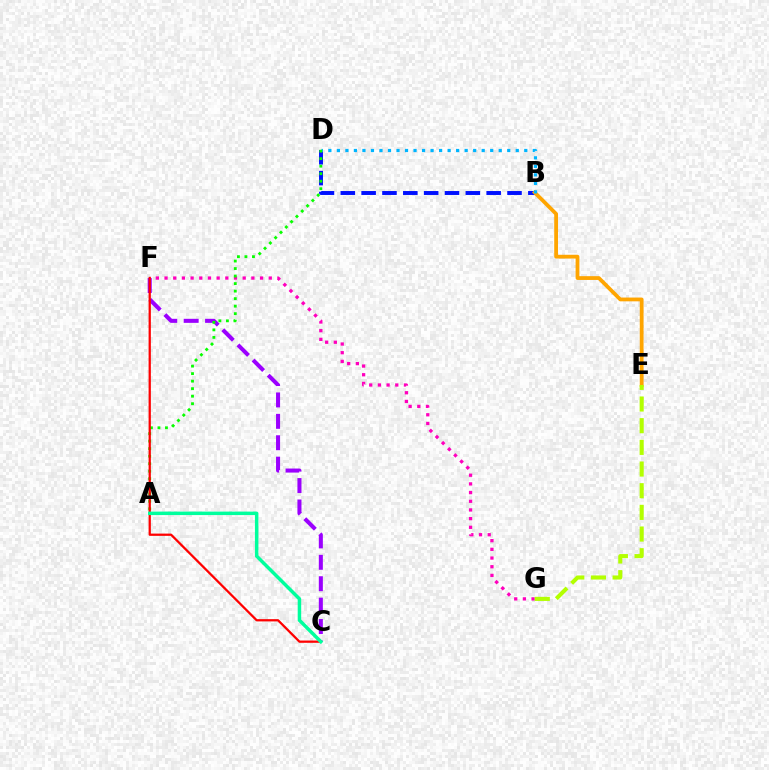{('B', 'D'): [{'color': '#0010ff', 'line_style': 'dashed', 'thickness': 2.83}, {'color': '#00b5ff', 'line_style': 'dotted', 'thickness': 2.31}], ('C', 'F'): [{'color': '#9b00ff', 'line_style': 'dashed', 'thickness': 2.91}, {'color': '#ff0000', 'line_style': 'solid', 'thickness': 1.62}], ('B', 'E'): [{'color': '#ffa500', 'line_style': 'solid', 'thickness': 2.73}], ('F', 'G'): [{'color': '#ff00bd', 'line_style': 'dotted', 'thickness': 2.36}], ('A', 'D'): [{'color': '#08ff00', 'line_style': 'dotted', 'thickness': 2.04}], ('E', 'G'): [{'color': '#b3ff00', 'line_style': 'dashed', 'thickness': 2.94}], ('A', 'C'): [{'color': '#00ff9d', 'line_style': 'solid', 'thickness': 2.51}]}